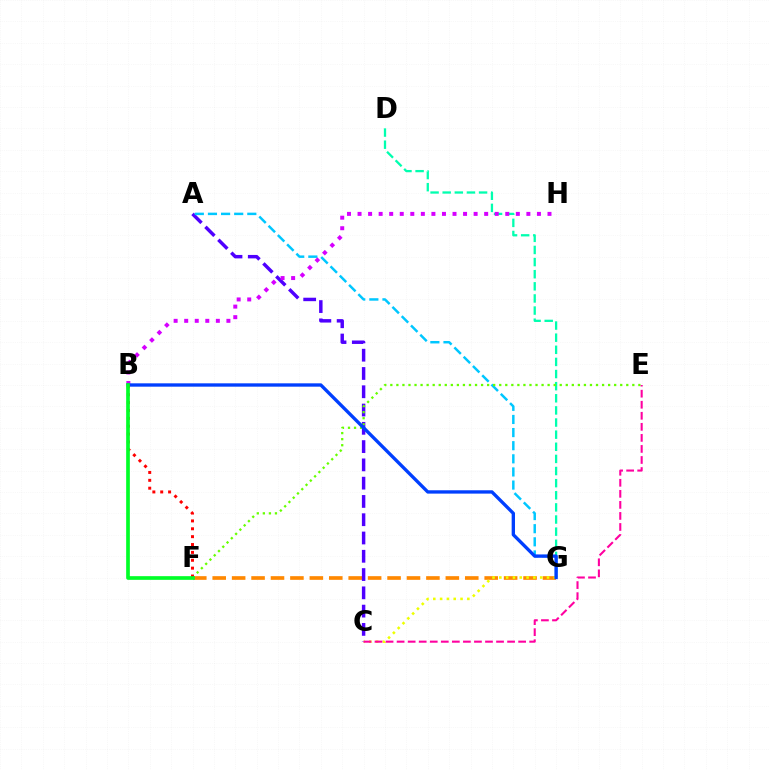{('F', 'G'): [{'color': '#ff8800', 'line_style': 'dashed', 'thickness': 2.64}], ('C', 'G'): [{'color': '#eeff00', 'line_style': 'dotted', 'thickness': 1.85}], ('A', 'C'): [{'color': '#4f00ff', 'line_style': 'dashed', 'thickness': 2.48}], ('D', 'G'): [{'color': '#00ffaf', 'line_style': 'dashed', 'thickness': 1.65}], ('A', 'G'): [{'color': '#00c7ff', 'line_style': 'dashed', 'thickness': 1.78}], ('E', 'F'): [{'color': '#66ff00', 'line_style': 'dotted', 'thickness': 1.64}], ('B', 'H'): [{'color': '#d600ff', 'line_style': 'dotted', 'thickness': 2.87}], ('B', 'G'): [{'color': '#003fff', 'line_style': 'solid', 'thickness': 2.41}], ('B', 'F'): [{'color': '#ff0000', 'line_style': 'dotted', 'thickness': 2.14}, {'color': '#00ff27', 'line_style': 'solid', 'thickness': 2.65}], ('C', 'E'): [{'color': '#ff00a0', 'line_style': 'dashed', 'thickness': 1.5}]}